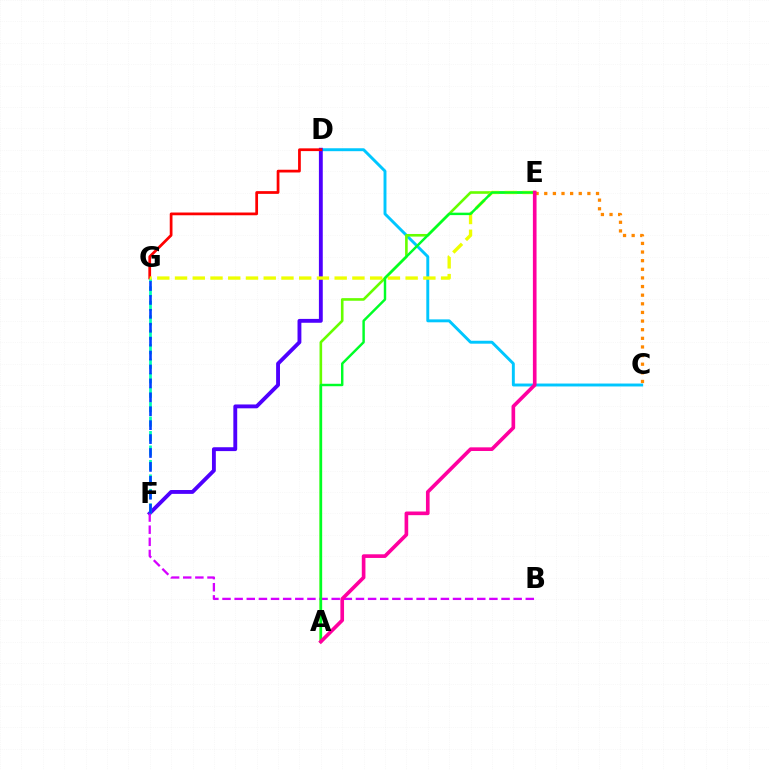{('C', 'D'): [{'color': '#00c7ff', 'line_style': 'solid', 'thickness': 2.11}], ('D', 'F'): [{'color': '#4f00ff', 'line_style': 'solid', 'thickness': 2.78}], ('D', 'G'): [{'color': '#ff0000', 'line_style': 'solid', 'thickness': 1.98}], ('A', 'E'): [{'color': '#66ff00', 'line_style': 'solid', 'thickness': 1.89}, {'color': '#00ff27', 'line_style': 'solid', 'thickness': 1.76}, {'color': '#ff00a0', 'line_style': 'solid', 'thickness': 2.63}], ('F', 'G'): [{'color': '#00ffaf', 'line_style': 'dashed', 'thickness': 1.97}, {'color': '#003fff', 'line_style': 'dashed', 'thickness': 1.89}], ('B', 'F'): [{'color': '#d600ff', 'line_style': 'dashed', 'thickness': 1.65}], ('C', 'E'): [{'color': '#ff8800', 'line_style': 'dotted', 'thickness': 2.34}], ('E', 'G'): [{'color': '#eeff00', 'line_style': 'dashed', 'thickness': 2.41}]}